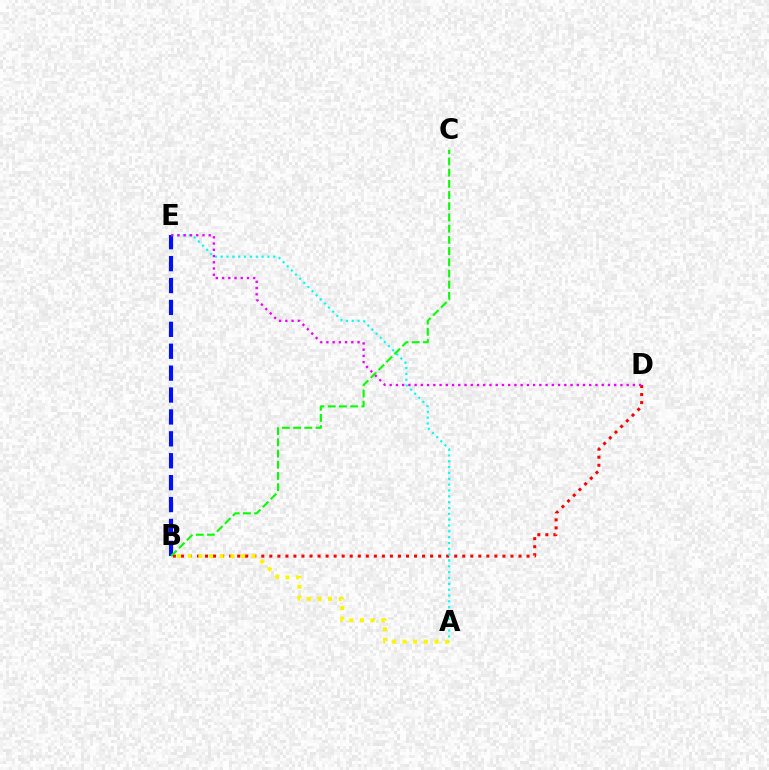{('B', 'D'): [{'color': '#ff0000', 'line_style': 'dotted', 'thickness': 2.18}], ('A', 'E'): [{'color': '#00fff6', 'line_style': 'dotted', 'thickness': 1.59}], ('B', 'E'): [{'color': '#0010ff', 'line_style': 'dashed', 'thickness': 2.98}], ('D', 'E'): [{'color': '#ee00ff', 'line_style': 'dotted', 'thickness': 1.69}], ('A', 'B'): [{'color': '#fcf500', 'line_style': 'dotted', 'thickness': 2.9}], ('B', 'C'): [{'color': '#08ff00', 'line_style': 'dashed', 'thickness': 1.52}]}